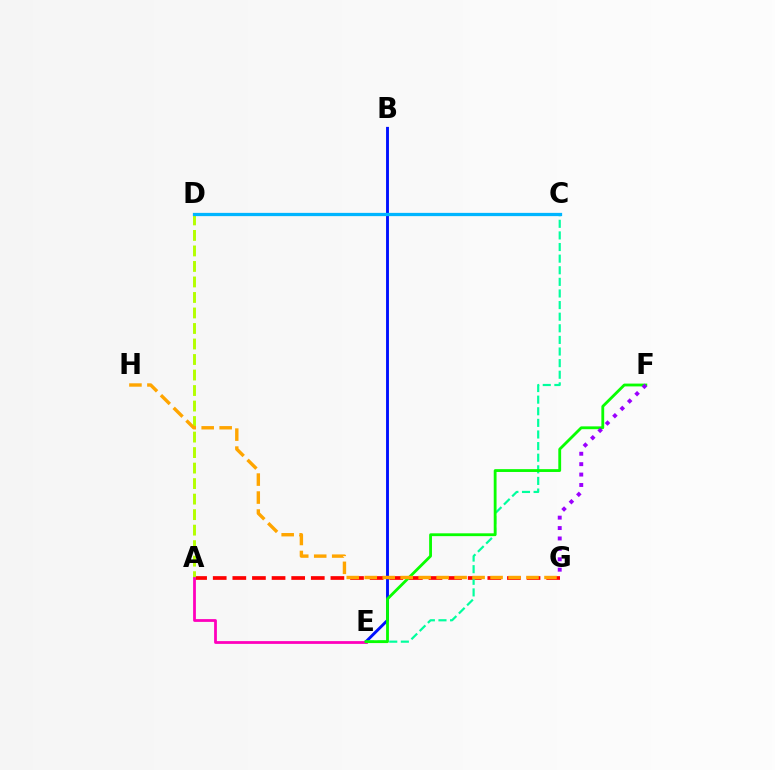{('B', 'E'): [{'color': '#0010ff', 'line_style': 'solid', 'thickness': 2.08}], ('A', 'G'): [{'color': '#ff0000', 'line_style': 'dashed', 'thickness': 2.66}], ('C', 'E'): [{'color': '#00ff9d', 'line_style': 'dashed', 'thickness': 1.58}], ('A', 'D'): [{'color': '#b3ff00', 'line_style': 'dashed', 'thickness': 2.11}], ('A', 'E'): [{'color': '#ff00bd', 'line_style': 'solid', 'thickness': 2.0}], ('E', 'F'): [{'color': '#08ff00', 'line_style': 'solid', 'thickness': 2.03}], ('F', 'G'): [{'color': '#9b00ff', 'line_style': 'dotted', 'thickness': 2.83}], ('C', 'D'): [{'color': '#00b5ff', 'line_style': 'solid', 'thickness': 2.35}], ('G', 'H'): [{'color': '#ffa500', 'line_style': 'dashed', 'thickness': 2.44}]}